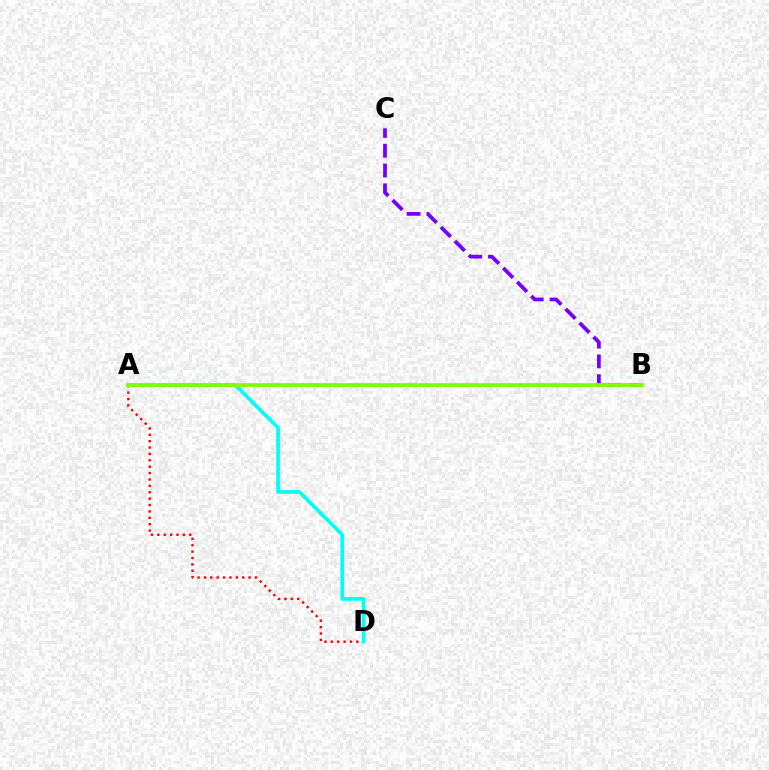{('A', 'D'): [{'color': '#ff0000', 'line_style': 'dotted', 'thickness': 1.73}, {'color': '#00fff6', 'line_style': 'solid', 'thickness': 2.65}], ('B', 'C'): [{'color': '#7200ff', 'line_style': 'dashed', 'thickness': 2.69}], ('A', 'B'): [{'color': '#84ff00', 'line_style': 'solid', 'thickness': 2.72}]}